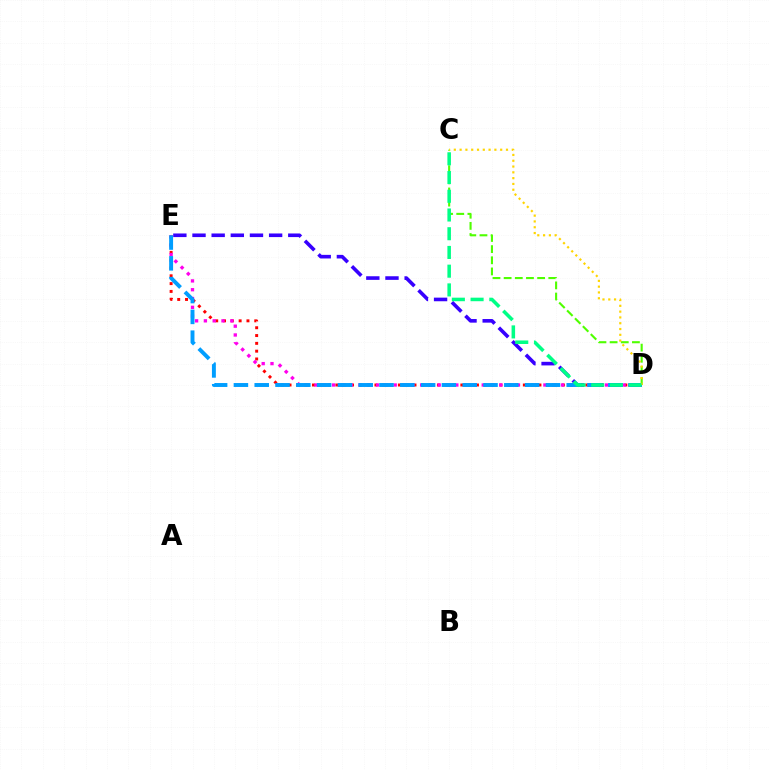{('D', 'E'): [{'color': '#ff0000', 'line_style': 'dotted', 'thickness': 2.12}, {'color': '#ff00ed', 'line_style': 'dotted', 'thickness': 2.39}, {'color': '#3700ff', 'line_style': 'dashed', 'thickness': 2.6}, {'color': '#009eff', 'line_style': 'dashed', 'thickness': 2.83}], ('C', 'D'): [{'color': '#4fff00', 'line_style': 'dashed', 'thickness': 1.52}, {'color': '#ffd500', 'line_style': 'dotted', 'thickness': 1.57}, {'color': '#00ff86', 'line_style': 'dashed', 'thickness': 2.54}]}